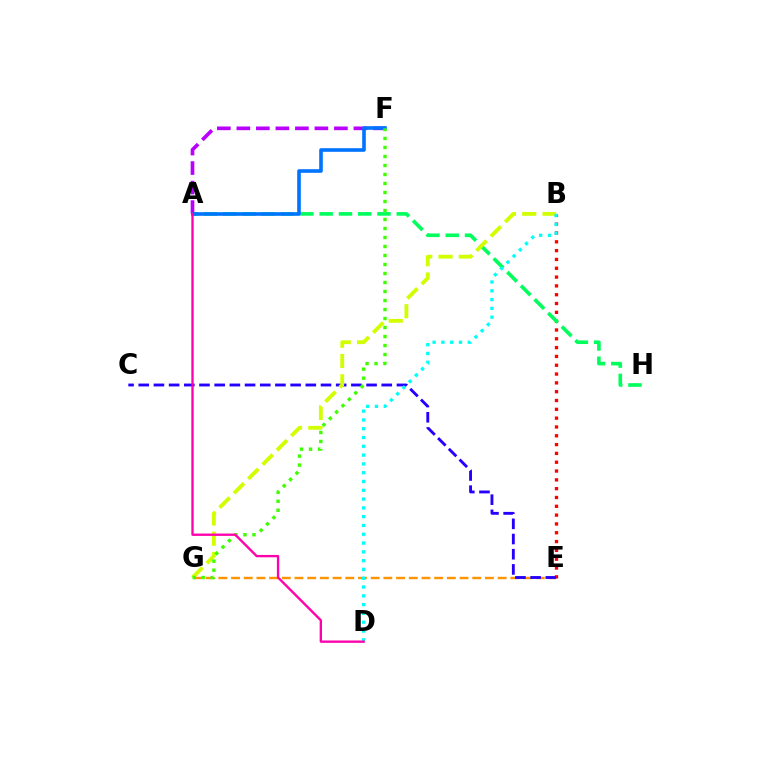{('B', 'E'): [{'color': '#ff0000', 'line_style': 'dotted', 'thickness': 2.4}], ('A', 'H'): [{'color': '#00ff5c', 'line_style': 'dashed', 'thickness': 2.62}], ('A', 'F'): [{'color': '#b900ff', 'line_style': 'dashed', 'thickness': 2.65}, {'color': '#0074ff', 'line_style': 'solid', 'thickness': 2.61}], ('E', 'G'): [{'color': '#ff9400', 'line_style': 'dashed', 'thickness': 1.72}], ('C', 'E'): [{'color': '#2500ff', 'line_style': 'dashed', 'thickness': 2.06}], ('B', 'G'): [{'color': '#d1ff00', 'line_style': 'dashed', 'thickness': 2.76}], ('F', 'G'): [{'color': '#3dff00', 'line_style': 'dotted', 'thickness': 2.45}], ('B', 'D'): [{'color': '#00fff6', 'line_style': 'dotted', 'thickness': 2.39}], ('A', 'D'): [{'color': '#ff00ac', 'line_style': 'solid', 'thickness': 1.69}]}